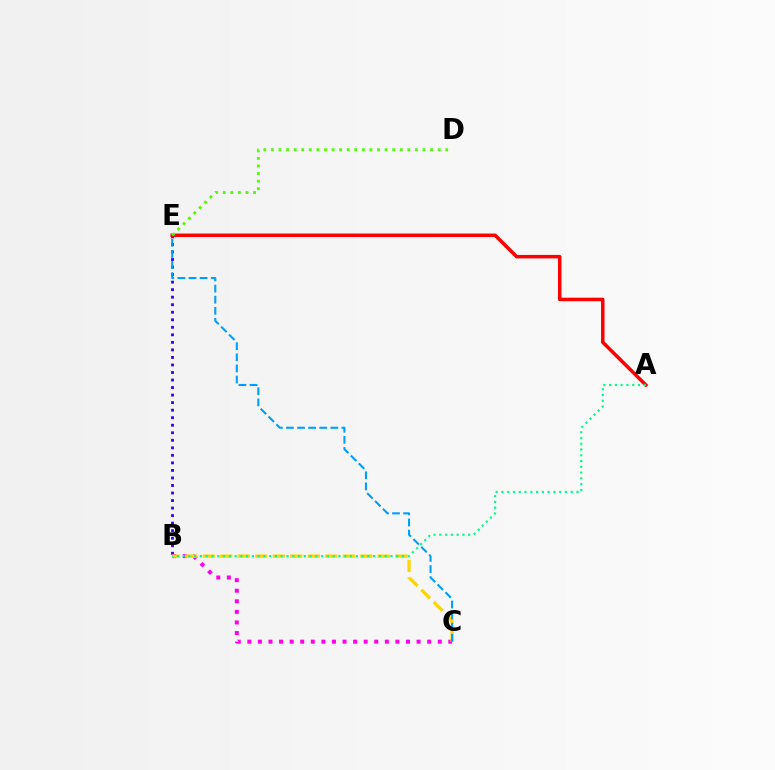{('B', 'E'): [{'color': '#3700ff', 'line_style': 'dotted', 'thickness': 2.05}], ('B', 'C'): [{'color': '#ff00ed', 'line_style': 'dotted', 'thickness': 2.87}, {'color': '#ffd500', 'line_style': 'dashed', 'thickness': 2.38}], ('A', 'E'): [{'color': '#ff0000', 'line_style': 'solid', 'thickness': 2.52}], ('D', 'E'): [{'color': '#4fff00', 'line_style': 'dotted', 'thickness': 2.06}], ('C', 'E'): [{'color': '#009eff', 'line_style': 'dashed', 'thickness': 1.51}], ('A', 'B'): [{'color': '#00ff86', 'line_style': 'dotted', 'thickness': 1.57}]}